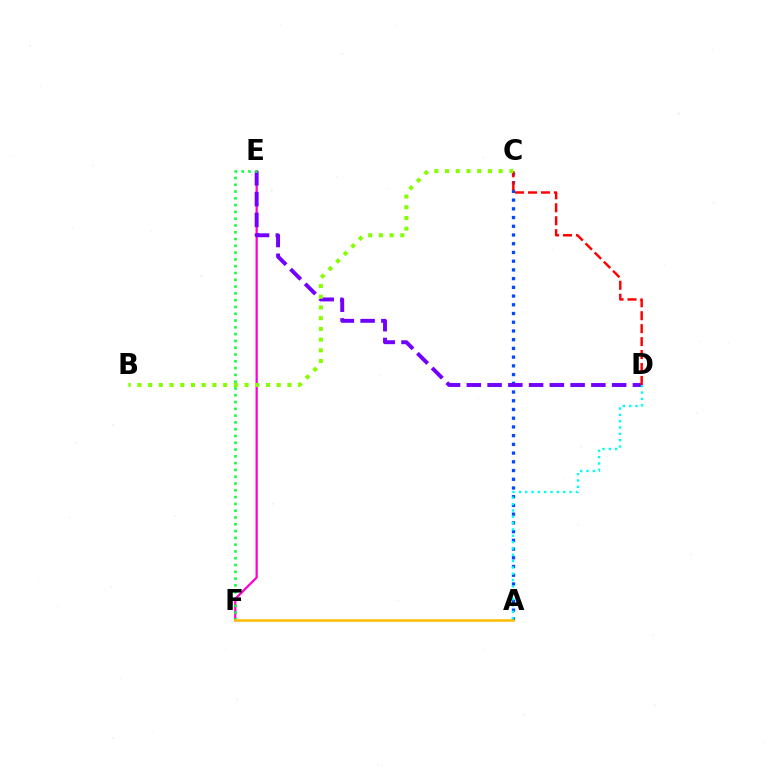{('E', 'F'): [{'color': '#ff00cf', 'line_style': 'solid', 'thickness': 1.62}, {'color': '#00ff39', 'line_style': 'dotted', 'thickness': 1.85}], ('A', 'C'): [{'color': '#004bff', 'line_style': 'dotted', 'thickness': 2.37}], ('D', 'E'): [{'color': '#7200ff', 'line_style': 'dashed', 'thickness': 2.82}], ('C', 'D'): [{'color': '#ff0000', 'line_style': 'dashed', 'thickness': 1.76}], ('A', 'F'): [{'color': '#ffbd00', 'line_style': 'solid', 'thickness': 1.81}], ('A', 'D'): [{'color': '#00fff6', 'line_style': 'dotted', 'thickness': 1.72}], ('B', 'C'): [{'color': '#84ff00', 'line_style': 'dotted', 'thickness': 2.91}]}